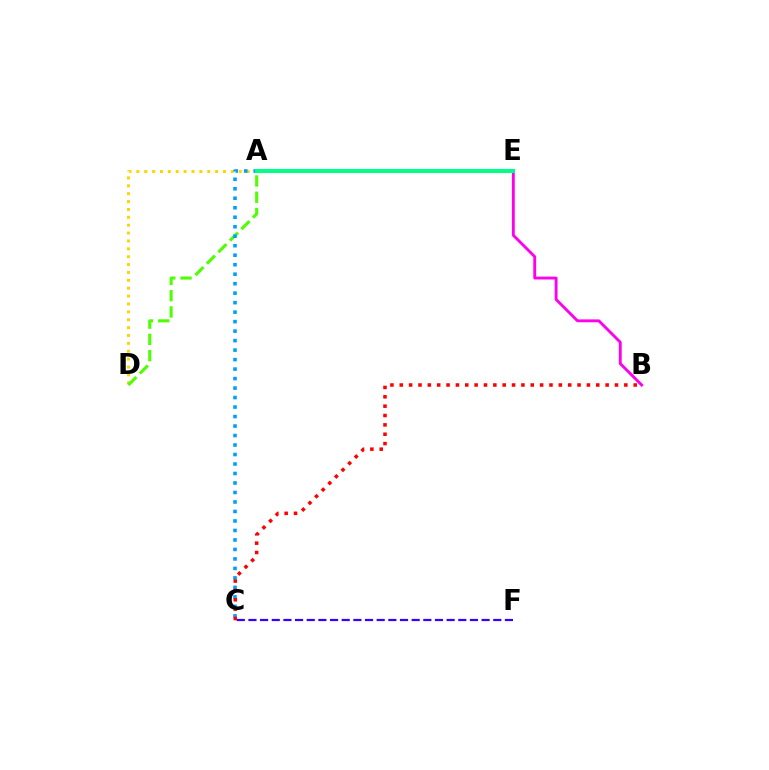{('C', 'F'): [{'color': '#3700ff', 'line_style': 'dashed', 'thickness': 1.58}], ('A', 'D'): [{'color': '#ffd500', 'line_style': 'dotted', 'thickness': 2.14}, {'color': '#4fff00', 'line_style': 'dashed', 'thickness': 2.21}], ('B', 'E'): [{'color': '#ff00ed', 'line_style': 'solid', 'thickness': 2.07}], ('A', 'C'): [{'color': '#009eff', 'line_style': 'dotted', 'thickness': 2.58}], ('B', 'C'): [{'color': '#ff0000', 'line_style': 'dotted', 'thickness': 2.54}], ('A', 'E'): [{'color': '#00ff86', 'line_style': 'solid', 'thickness': 2.9}]}